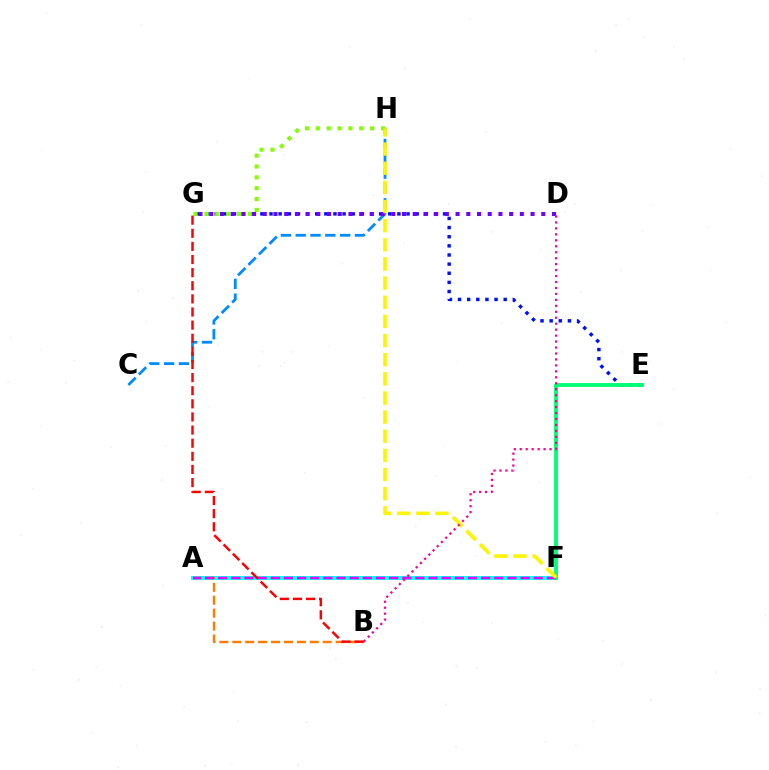{('A', 'F'): [{'color': '#08ff00', 'line_style': 'dotted', 'thickness': 1.64}, {'color': '#00fff6', 'line_style': 'solid', 'thickness': 2.88}, {'color': '#ee00ff', 'line_style': 'dashed', 'thickness': 1.79}], ('E', 'G'): [{'color': '#0010ff', 'line_style': 'dotted', 'thickness': 2.48}], ('C', 'H'): [{'color': '#008cff', 'line_style': 'dashed', 'thickness': 2.01}], ('E', 'F'): [{'color': '#00ff74', 'line_style': 'solid', 'thickness': 2.78}], ('A', 'B'): [{'color': '#ff7c00', 'line_style': 'dashed', 'thickness': 1.75}], ('D', 'G'): [{'color': '#7200ff', 'line_style': 'dotted', 'thickness': 2.91}], ('G', 'H'): [{'color': '#84ff00', 'line_style': 'dotted', 'thickness': 2.95}], ('B', 'G'): [{'color': '#ff0000', 'line_style': 'dashed', 'thickness': 1.78}], ('F', 'H'): [{'color': '#fcf500', 'line_style': 'dashed', 'thickness': 2.6}], ('B', 'D'): [{'color': '#ff0094', 'line_style': 'dotted', 'thickness': 1.62}]}